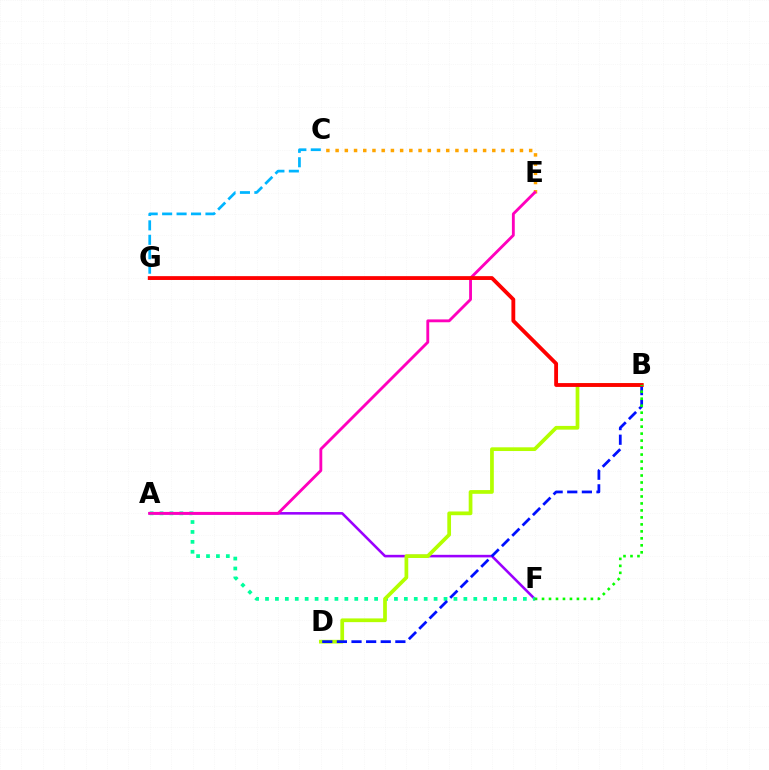{('C', 'G'): [{'color': '#00b5ff', 'line_style': 'dashed', 'thickness': 1.96}], ('A', 'F'): [{'color': '#9b00ff', 'line_style': 'solid', 'thickness': 1.85}, {'color': '#00ff9d', 'line_style': 'dotted', 'thickness': 2.69}], ('C', 'E'): [{'color': '#ffa500', 'line_style': 'dotted', 'thickness': 2.5}], ('B', 'D'): [{'color': '#b3ff00', 'line_style': 'solid', 'thickness': 2.68}, {'color': '#0010ff', 'line_style': 'dashed', 'thickness': 1.99}], ('A', 'E'): [{'color': '#ff00bd', 'line_style': 'solid', 'thickness': 2.05}], ('B', 'G'): [{'color': '#ff0000', 'line_style': 'solid', 'thickness': 2.76}], ('B', 'F'): [{'color': '#08ff00', 'line_style': 'dotted', 'thickness': 1.9}]}